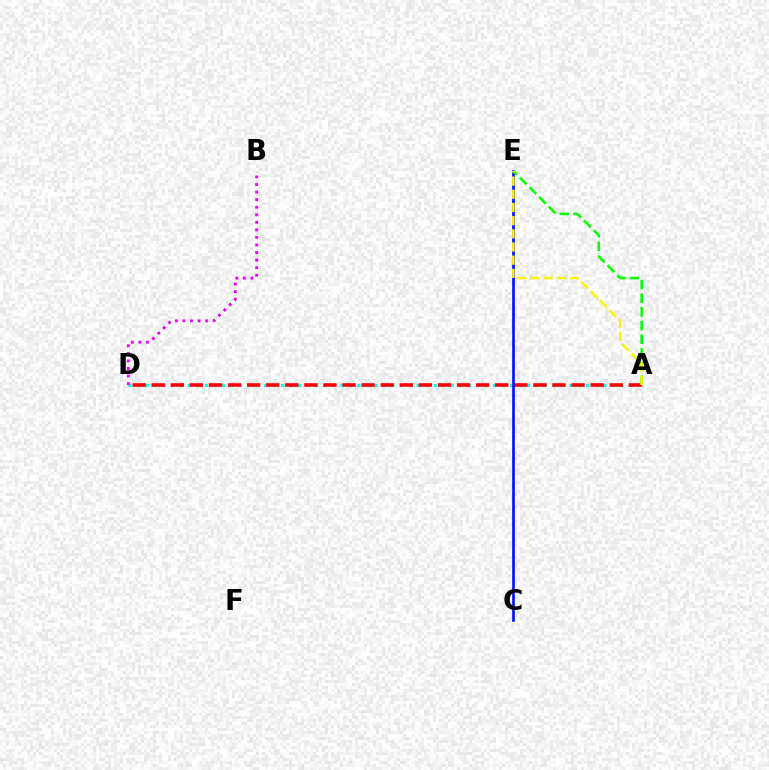{('A', 'D'): [{'color': '#00fff6', 'line_style': 'dotted', 'thickness': 2.3}, {'color': '#ff0000', 'line_style': 'dashed', 'thickness': 2.59}], ('B', 'D'): [{'color': '#ee00ff', 'line_style': 'dotted', 'thickness': 2.05}], ('C', 'E'): [{'color': '#0010ff', 'line_style': 'solid', 'thickness': 1.91}], ('A', 'E'): [{'color': '#08ff00', 'line_style': 'dashed', 'thickness': 1.86}, {'color': '#fcf500', 'line_style': 'dashed', 'thickness': 1.79}]}